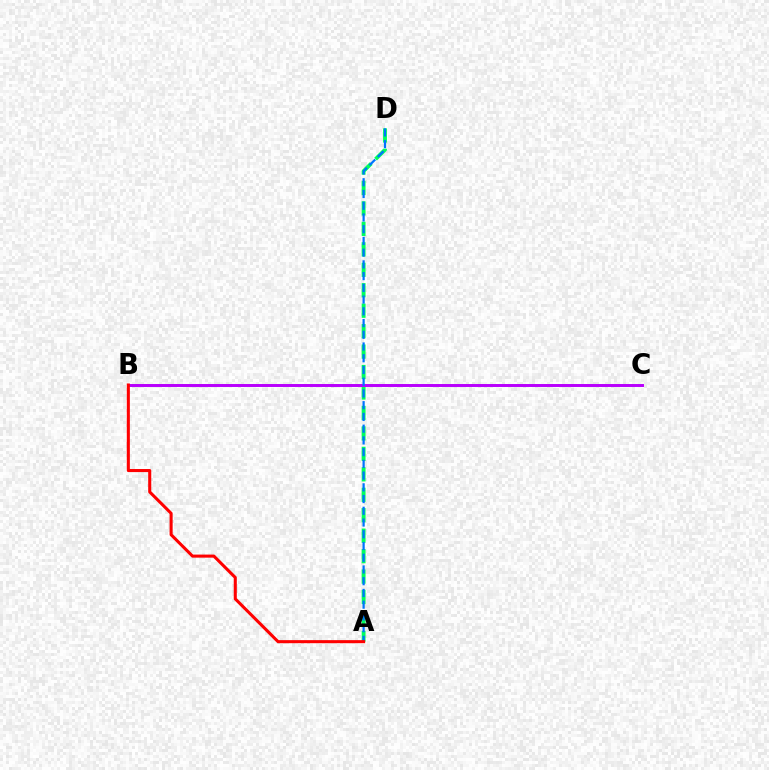{('A', 'D'): [{'color': '#00ff5c', 'line_style': 'dashed', 'thickness': 2.78}, {'color': '#0074ff', 'line_style': 'dashed', 'thickness': 1.59}], ('B', 'C'): [{'color': '#d1ff00', 'line_style': 'dashed', 'thickness': 1.82}, {'color': '#b900ff', 'line_style': 'solid', 'thickness': 2.12}], ('A', 'B'): [{'color': '#ff0000', 'line_style': 'solid', 'thickness': 2.21}]}